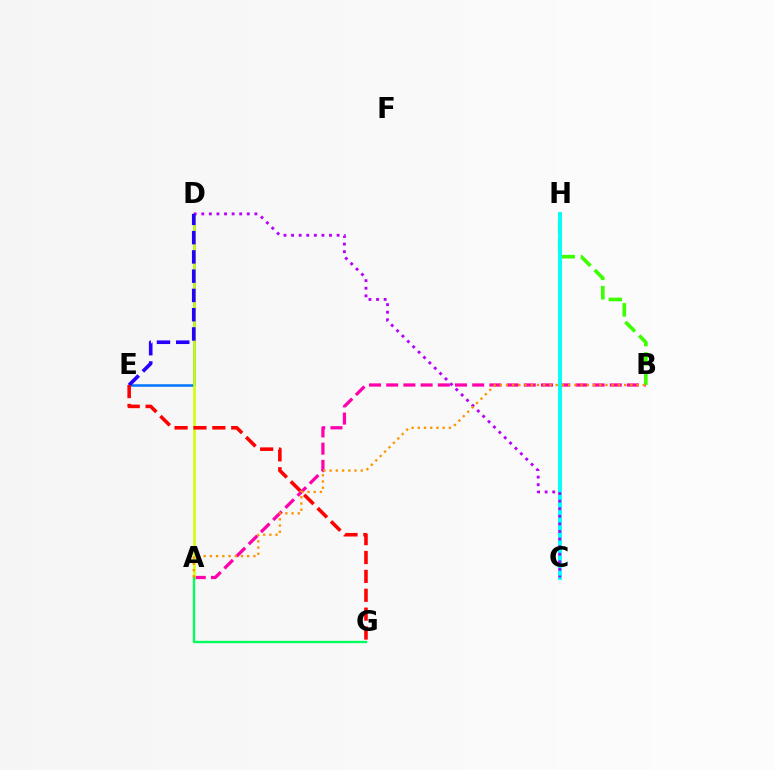{('A', 'B'): [{'color': '#ff00ac', 'line_style': 'dashed', 'thickness': 2.34}, {'color': '#ff9400', 'line_style': 'dotted', 'thickness': 1.69}], ('B', 'H'): [{'color': '#3dff00', 'line_style': 'dashed', 'thickness': 2.63}], ('D', 'E'): [{'color': '#0074ff', 'line_style': 'solid', 'thickness': 1.8}, {'color': '#2500ff', 'line_style': 'dashed', 'thickness': 2.62}], ('A', 'D'): [{'color': '#d1ff00', 'line_style': 'solid', 'thickness': 1.83}], ('A', 'G'): [{'color': '#00ff5c', 'line_style': 'solid', 'thickness': 1.71}], ('C', 'H'): [{'color': '#00fff6', 'line_style': 'solid', 'thickness': 2.79}], ('C', 'D'): [{'color': '#b900ff', 'line_style': 'dotted', 'thickness': 2.06}], ('E', 'G'): [{'color': '#ff0000', 'line_style': 'dashed', 'thickness': 2.57}]}